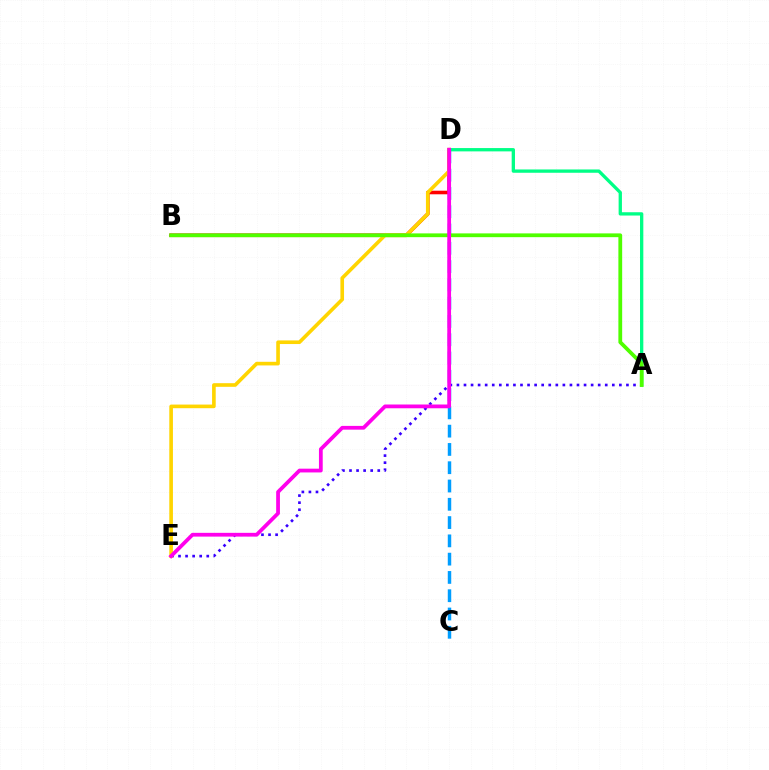{('C', 'D'): [{'color': '#009eff', 'line_style': 'dashed', 'thickness': 2.48}], ('B', 'D'): [{'color': '#ff0000', 'line_style': 'solid', 'thickness': 2.58}], ('A', 'E'): [{'color': '#3700ff', 'line_style': 'dotted', 'thickness': 1.92}], ('A', 'D'): [{'color': '#00ff86', 'line_style': 'solid', 'thickness': 2.38}], ('D', 'E'): [{'color': '#ffd500', 'line_style': 'solid', 'thickness': 2.62}, {'color': '#ff00ed', 'line_style': 'solid', 'thickness': 2.71}], ('A', 'B'): [{'color': '#4fff00', 'line_style': 'solid', 'thickness': 2.72}]}